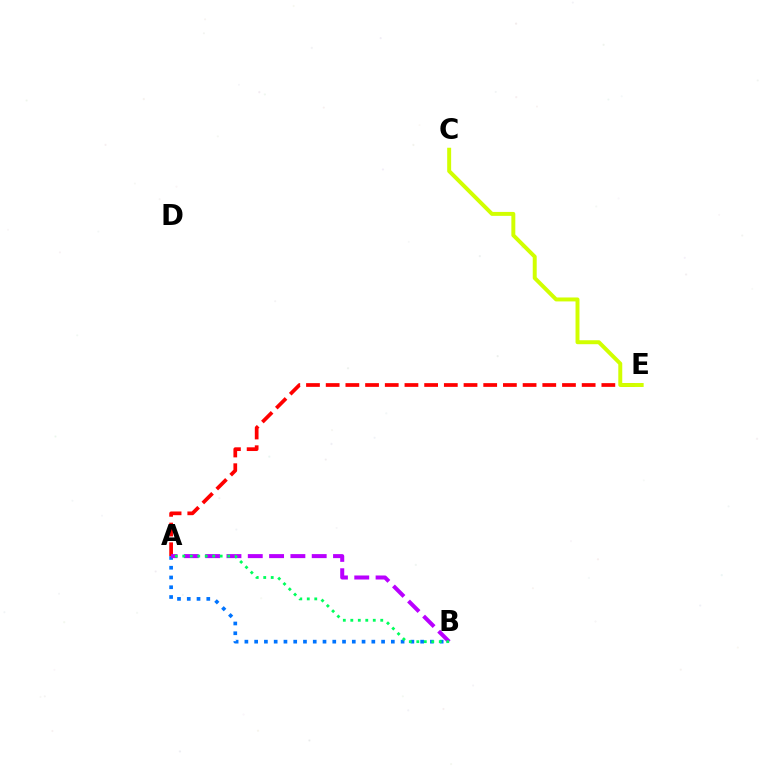{('A', 'B'): [{'color': '#0074ff', 'line_style': 'dotted', 'thickness': 2.65}, {'color': '#b900ff', 'line_style': 'dashed', 'thickness': 2.9}, {'color': '#00ff5c', 'line_style': 'dotted', 'thickness': 2.03}], ('A', 'E'): [{'color': '#ff0000', 'line_style': 'dashed', 'thickness': 2.68}], ('C', 'E'): [{'color': '#d1ff00', 'line_style': 'solid', 'thickness': 2.84}]}